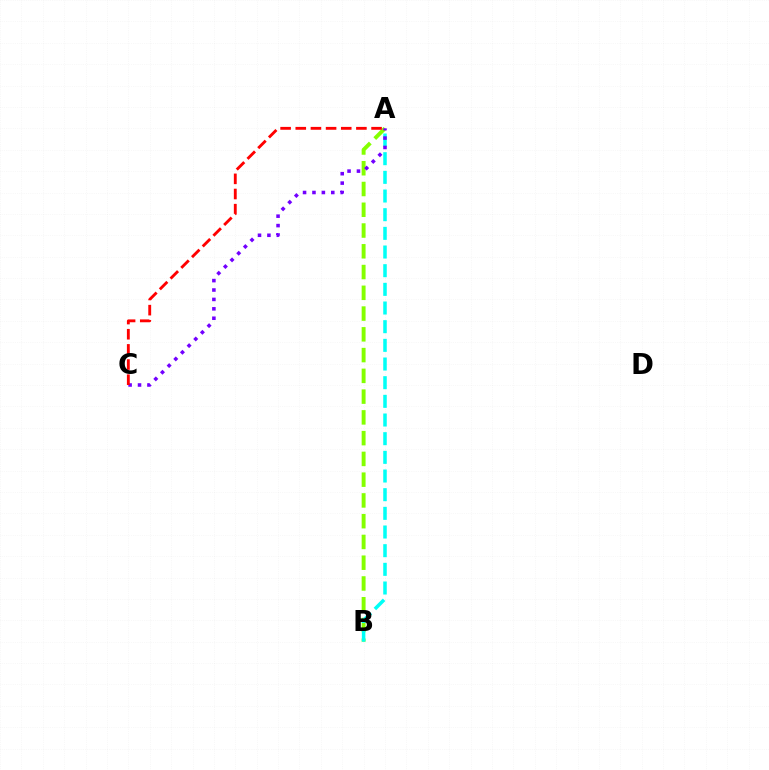{('A', 'B'): [{'color': '#84ff00', 'line_style': 'dashed', 'thickness': 2.82}, {'color': '#00fff6', 'line_style': 'dashed', 'thickness': 2.54}], ('A', 'C'): [{'color': '#7200ff', 'line_style': 'dotted', 'thickness': 2.56}, {'color': '#ff0000', 'line_style': 'dashed', 'thickness': 2.06}]}